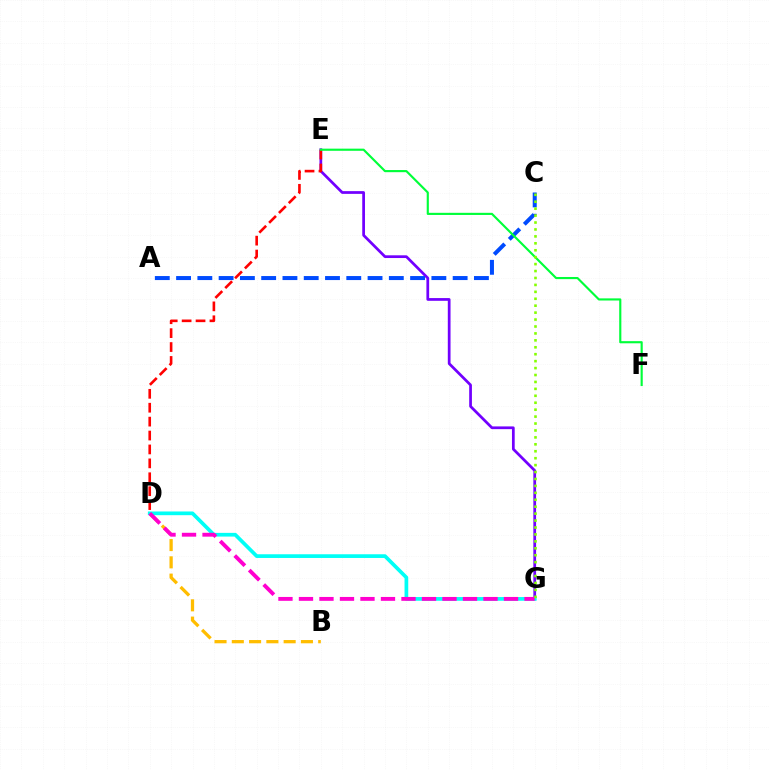{('E', 'G'): [{'color': '#7200ff', 'line_style': 'solid', 'thickness': 1.97}], ('D', 'E'): [{'color': '#ff0000', 'line_style': 'dashed', 'thickness': 1.89}], ('A', 'C'): [{'color': '#004bff', 'line_style': 'dashed', 'thickness': 2.89}], ('E', 'F'): [{'color': '#00ff39', 'line_style': 'solid', 'thickness': 1.54}], ('B', 'D'): [{'color': '#ffbd00', 'line_style': 'dashed', 'thickness': 2.35}], ('D', 'G'): [{'color': '#00fff6', 'line_style': 'solid', 'thickness': 2.67}, {'color': '#ff00cf', 'line_style': 'dashed', 'thickness': 2.79}], ('C', 'G'): [{'color': '#84ff00', 'line_style': 'dotted', 'thickness': 1.88}]}